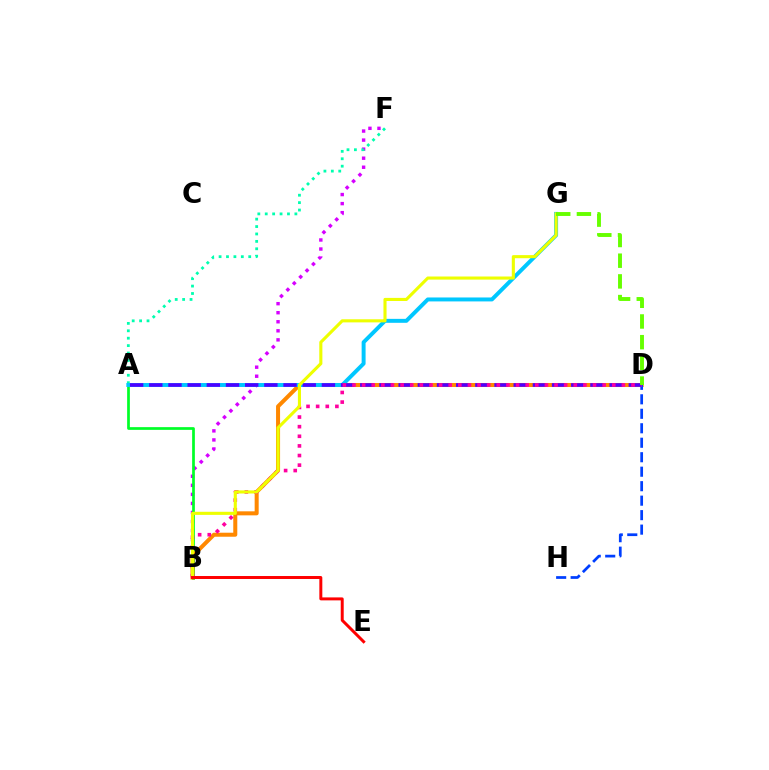{('B', 'F'): [{'color': '#d600ff', 'line_style': 'dotted', 'thickness': 2.46}], ('A', 'B'): [{'color': '#00ff27', 'line_style': 'solid', 'thickness': 1.96}], ('A', 'F'): [{'color': '#00ffaf', 'line_style': 'dotted', 'thickness': 2.01}], ('B', 'D'): [{'color': '#ff8800', 'line_style': 'solid', 'thickness': 2.89}, {'color': '#ff00a0', 'line_style': 'dotted', 'thickness': 2.61}], ('D', 'H'): [{'color': '#003fff', 'line_style': 'dashed', 'thickness': 1.97}], ('A', 'G'): [{'color': '#00c7ff', 'line_style': 'solid', 'thickness': 2.84}], ('A', 'D'): [{'color': '#4f00ff', 'line_style': 'dashed', 'thickness': 2.61}], ('B', 'G'): [{'color': '#eeff00', 'line_style': 'solid', 'thickness': 2.23}], ('B', 'E'): [{'color': '#ff0000', 'line_style': 'solid', 'thickness': 2.14}], ('D', 'G'): [{'color': '#66ff00', 'line_style': 'dashed', 'thickness': 2.81}]}